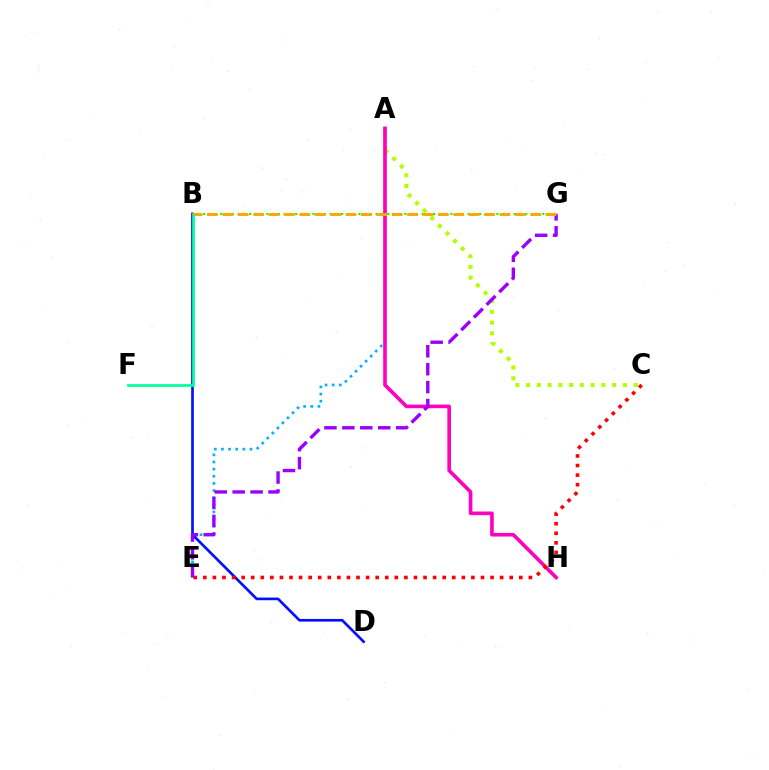{('A', 'E'): [{'color': '#00b5ff', 'line_style': 'dotted', 'thickness': 1.94}], ('B', 'D'): [{'color': '#0010ff', 'line_style': 'solid', 'thickness': 1.92}], ('A', 'C'): [{'color': '#b3ff00', 'line_style': 'dotted', 'thickness': 2.92}], ('A', 'H'): [{'color': '#ff00bd', 'line_style': 'solid', 'thickness': 2.61}], ('B', 'G'): [{'color': '#08ff00', 'line_style': 'dotted', 'thickness': 1.56}, {'color': '#ffa500', 'line_style': 'dashed', 'thickness': 2.09}], ('C', 'E'): [{'color': '#ff0000', 'line_style': 'dotted', 'thickness': 2.6}], ('E', 'G'): [{'color': '#9b00ff', 'line_style': 'dashed', 'thickness': 2.44}], ('B', 'F'): [{'color': '#00ff9d', 'line_style': 'solid', 'thickness': 1.95}]}